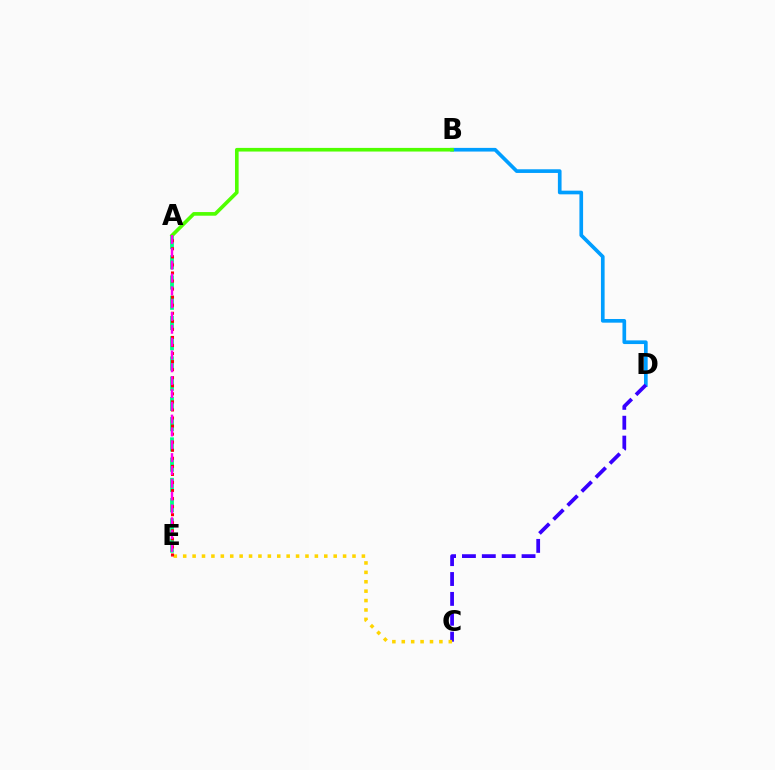{('B', 'D'): [{'color': '#009eff', 'line_style': 'solid', 'thickness': 2.64}], ('C', 'D'): [{'color': '#3700ff', 'line_style': 'dashed', 'thickness': 2.7}], ('A', 'E'): [{'color': '#00ff86', 'line_style': 'dashed', 'thickness': 2.75}, {'color': '#ff0000', 'line_style': 'dotted', 'thickness': 2.19}, {'color': '#ff00ed', 'line_style': 'dashed', 'thickness': 1.74}], ('C', 'E'): [{'color': '#ffd500', 'line_style': 'dotted', 'thickness': 2.56}], ('A', 'B'): [{'color': '#4fff00', 'line_style': 'solid', 'thickness': 2.62}]}